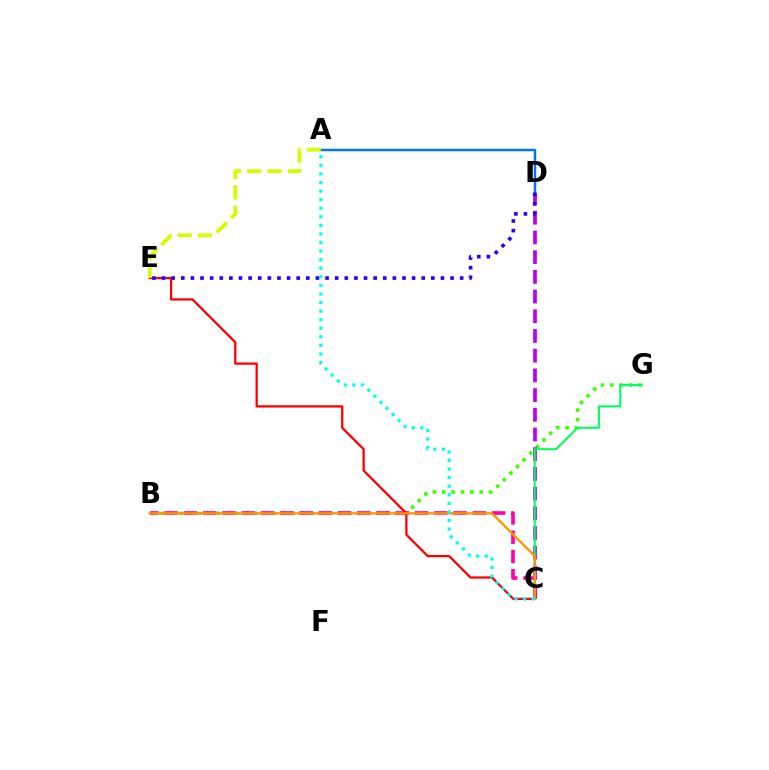{('B', 'G'): [{'color': '#3dff00', 'line_style': 'dotted', 'thickness': 2.55}], ('A', 'D'): [{'color': '#0074ff', 'line_style': 'solid', 'thickness': 1.78}], ('C', 'D'): [{'color': '#b900ff', 'line_style': 'dashed', 'thickness': 2.68}], ('B', 'C'): [{'color': '#ff00ac', 'line_style': 'dashed', 'thickness': 2.62}, {'color': '#ff9400', 'line_style': 'solid', 'thickness': 1.69}], ('C', 'E'): [{'color': '#ff0000', 'line_style': 'solid', 'thickness': 1.64}], ('C', 'G'): [{'color': '#00ff5c', 'line_style': 'solid', 'thickness': 1.5}], ('D', 'E'): [{'color': '#2500ff', 'line_style': 'dotted', 'thickness': 2.61}], ('A', 'E'): [{'color': '#d1ff00', 'line_style': 'dashed', 'thickness': 2.75}], ('A', 'C'): [{'color': '#00fff6', 'line_style': 'dotted', 'thickness': 2.33}]}